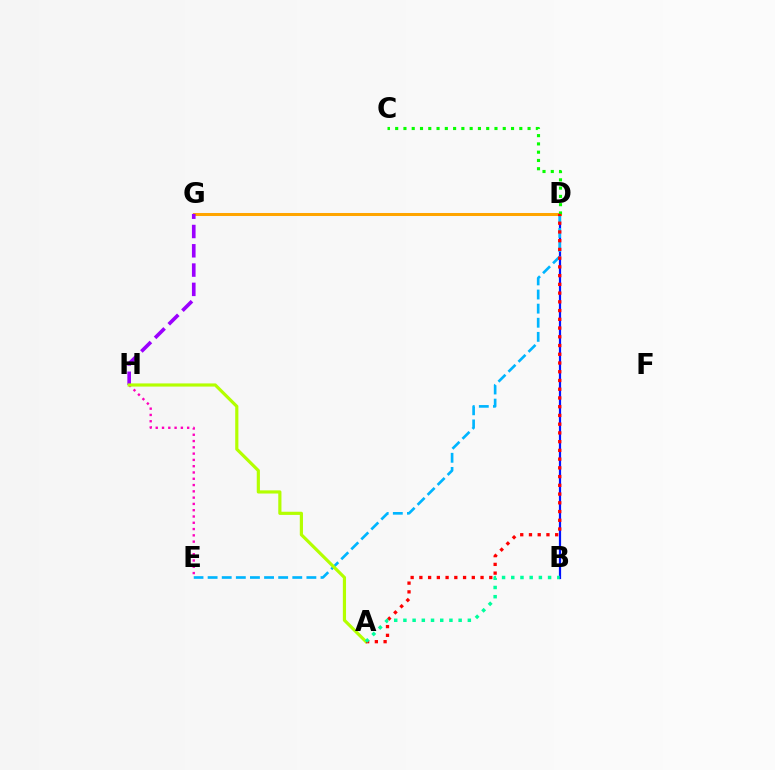{('B', 'D'): [{'color': '#0010ff', 'line_style': 'solid', 'thickness': 1.59}], ('D', 'G'): [{'color': '#ffa500', 'line_style': 'solid', 'thickness': 2.18}], ('D', 'E'): [{'color': '#00b5ff', 'line_style': 'dashed', 'thickness': 1.92}], ('G', 'H'): [{'color': '#9b00ff', 'line_style': 'dashed', 'thickness': 2.62}], ('C', 'D'): [{'color': '#08ff00', 'line_style': 'dotted', 'thickness': 2.25}], ('E', 'H'): [{'color': '#ff00bd', 'line_style': 'dotted', 'thickness': 1.71}], ('A', 'H'): [{'color': '#b3ff00', 'line_style': 'solid', 'thickness': 2.28}], ('A', 'D'): [{'color': '#ff0000', 'line_style': 'dotted', 'thickness': 2.37}], ('A', 'B'): [{'color': '#00ff9d', 'line_style': 'dotted', 'thickness': 2.5}]}